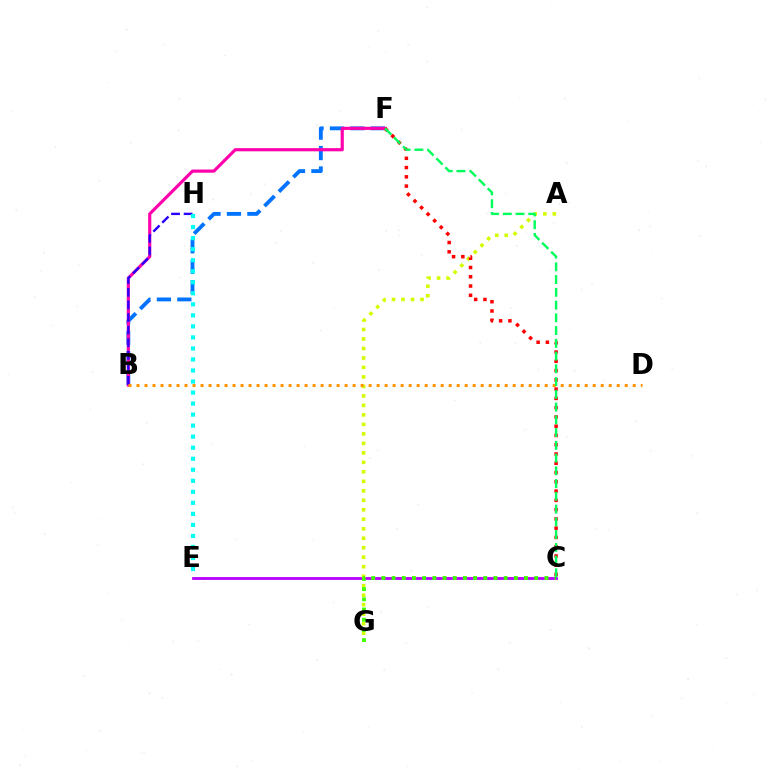{('C', 'E'): [{'color': '#b900ff', 'line_style': 'solid', 'thickness': 2.03}], ('B', 'F'): [{'color': '#0074ff', 'line_style': 'dashed', 'thickness': 2.78}, {'color': '#ff00ac', 'line_style': 'solid', 'thickness': 2.28}], ('A', 'G'): [{'color': '#d1ff00', 'line_style': 'dotted', 'thickness': 2.58}], ('B', 'H'): [{'color': '#2500ff', 'line_style': 'dashed', 'thickness': 1.71}], ('B', 'D'): [{'color': '#ff9400', 'line_style': 'dotted', 'thickness': 2.17}], ('C', 'G'): [{'color': '#3dff00', 'line_style': 'dotted', 'thickness': 2.77}], ('E', 'H'): [{'color': '#00fff6', 'line_style': 'dotted', 'thickness': 3.0}], ('C', 'F'): [{'color': '#ff0000', 'line_style': 'dotted', 'thickness': 2.52}, {'color': '#00ff5c', 'line_style': 'dashed', 'thickness': 1.73}]}